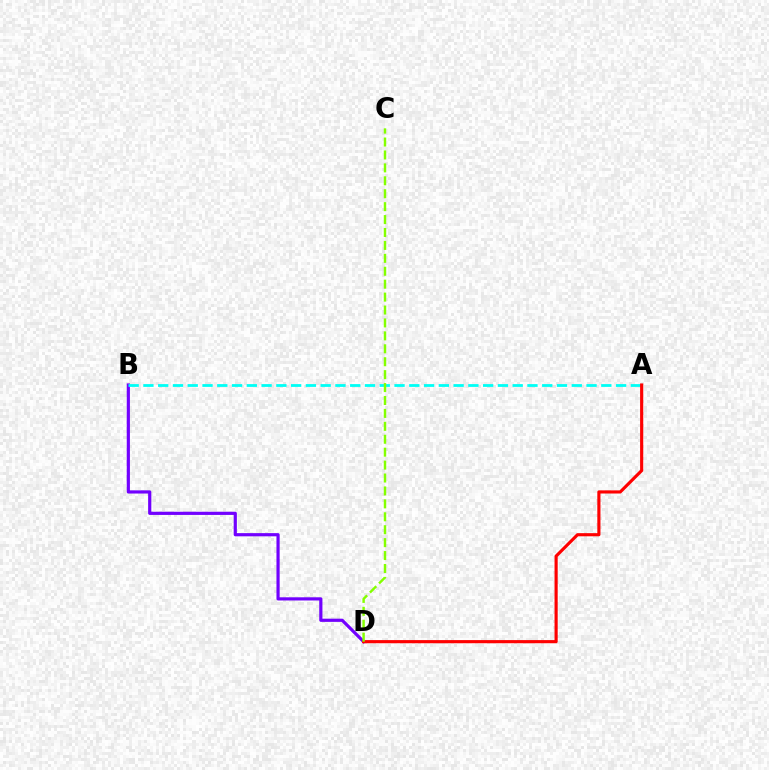{('B', 'D'): [{'color': '#7200ff', 'line_style': 'solid', 'thickness': 2.29}], ('A', 'B'): [{'color': '#00fff6', 'line_style': 'dashed', 'thickness': 2.01}], ('A', 'D'): [{'color': '#ff0000', 'line_style': 'solid', 'thickness': 2.26}], ('C', 'D'): [{'color': '#84ff00', 'line_style': 'dashed', 'thickness': 1.76}]}